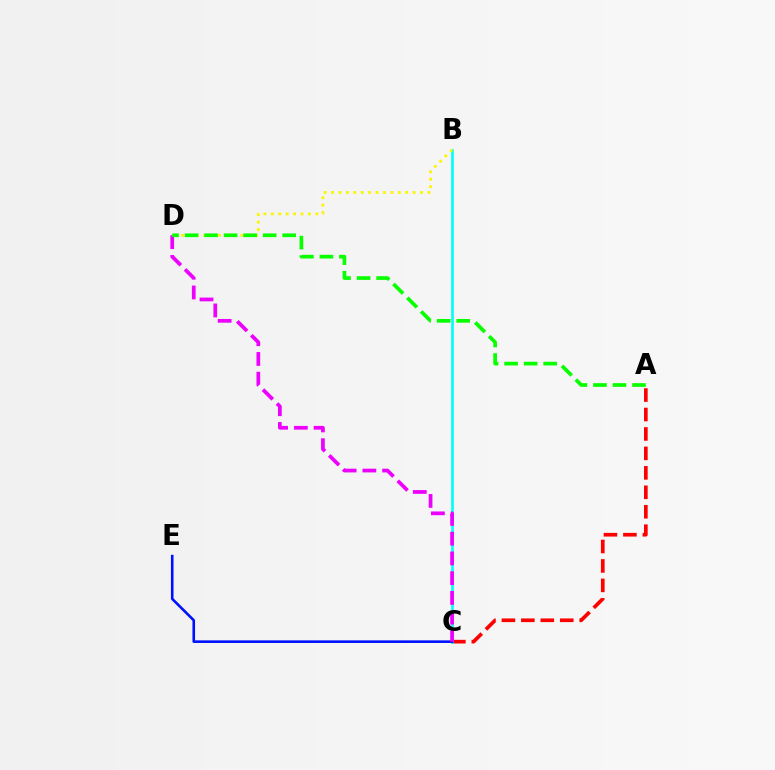{('A', 'C'): [{'color': '#ff0000', 'line_style': 'dashed', 'thickness': 2.64}], ('B', 'C'): [{'color': '#00fff6', 'line_style': 'solid', 'thickness': 1.9}], ('C', 'E'): [{'color': '#0010ff', 'line_style': 'solid', 'thickness': 1.87}], ('C', 'D'): [{'color': '#ee00ff', 'line_style': 'dashed', 'thickness': 2.68}], ('B', 'D'): [{'color': '#fcf500', 'line_style': 'dotted', 'thickness': 2.02}], ('A', 'D'): [{'color': '#08ff00', 'line_style': 'dashed', 'thickness': 2.65}]}